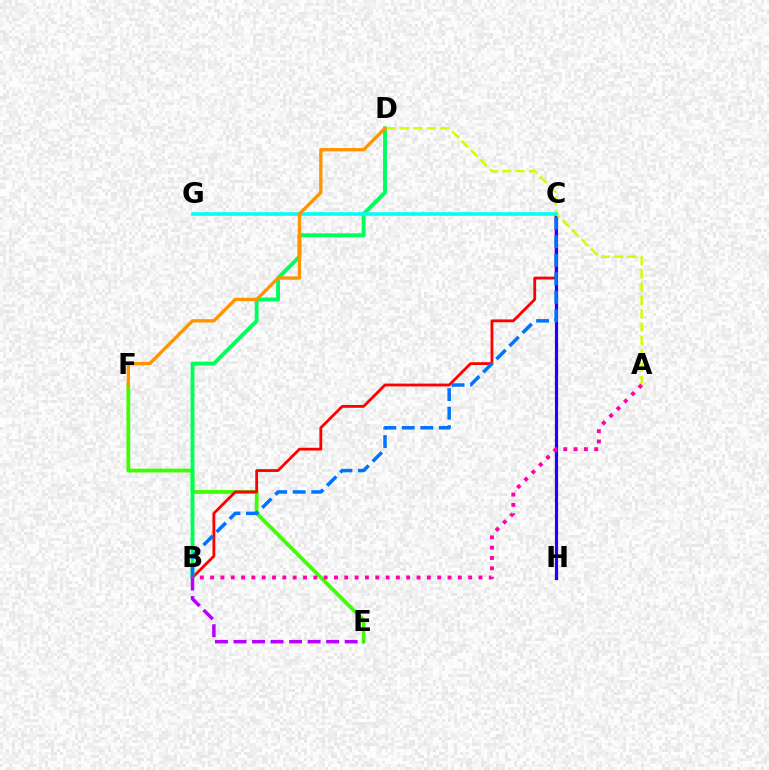{('E', 'F'): [{'color': '#3dff00', 'line_style': 'solid', 'thickness': 2.7}], ('B', 'C'): [{'color': '#ff0000', 'line_style': 'solid', 'thickness': 2.03}, {'color': '#0074ff', 'line_style': 'dashed', 'thickness': 2.52}], ('C', 'H'): [{'color': '#2500ff', 'line_style': 'solid', 'thickness': 2.3}], ('B', 'D'): [{'color': '#00ff5c', 'line_style': 'solid', 'thickness': 2.79}], ('B', 'E'): [{'color': '#b900ff', 'line_style': 'dashed', 'thickness': 2.52}], ('A', 'D'): [{'color': '#d1ff00', 'line_style': 'dashed', 'thickness': 1.81}], ('C', 'G'): [{'color': '#00fff6', 'line_style': 'solid', 'thickness': 2.58}], ('D', 'F'): [{'color': '#ff9400', 'line_style': 'solid', 'thickness': 2.4}], ('A', 'B'): [{'color': '#ff00ac', 'line_style': 'dotted', 'thickness': 2.81}]}